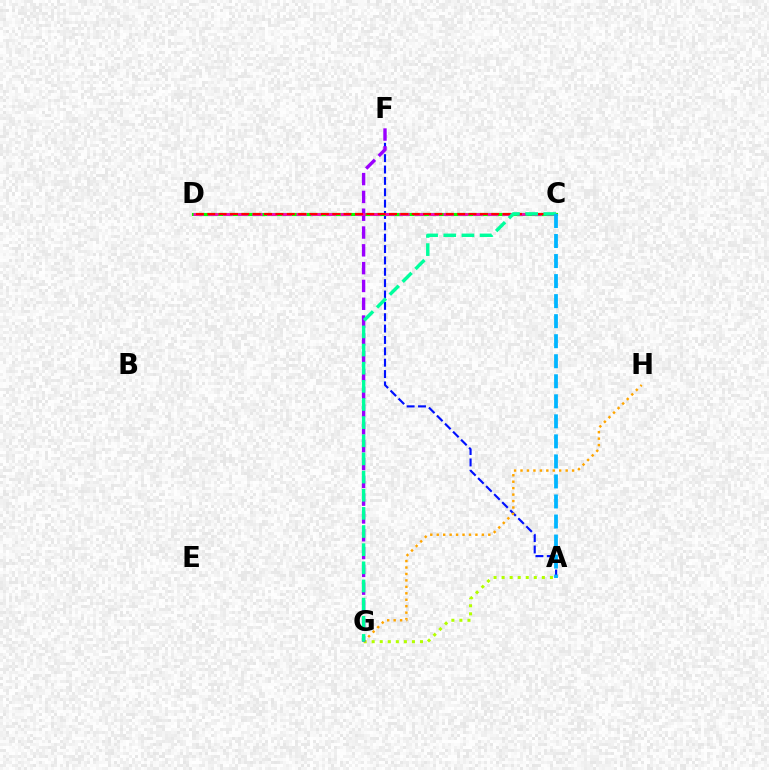{('A', 'F'): [{'color': '#0010ff', 'line_style': 'dashed', 'thickness': 1.54}], ('A', 'G'): [{'color': '#b3ff00', 'line_style': 'dotted', 'thickness': 2.19}], ('C', 'D'): [{'color': '#08ff00', 'line_style': 'solid', 'thickness': 2.27}, {'color': '#ff00bd', 'line_style': 'dashed', 'thickness': 2.0}, {'color': '#ff0000', 'line_style': 'dashed', 'thickness': 1.54}], ('G', 'H'): [{'color': '#ffa500', 'line_style': 'dotted', 'thickness': 1.75}], ('F', 'G'): [{'color': '#9b00ff', 'line_style': 'dashed', 'thickness': 2.42}], ('C', 'G'): [{'color': '#00ff9d', 'line_style': 'dashed', 'thickness': 2.47}], ('A', 'C'): [{'color': '#00b5ff', 'line_style': 'dashed', 'thickness': 2.72}]}